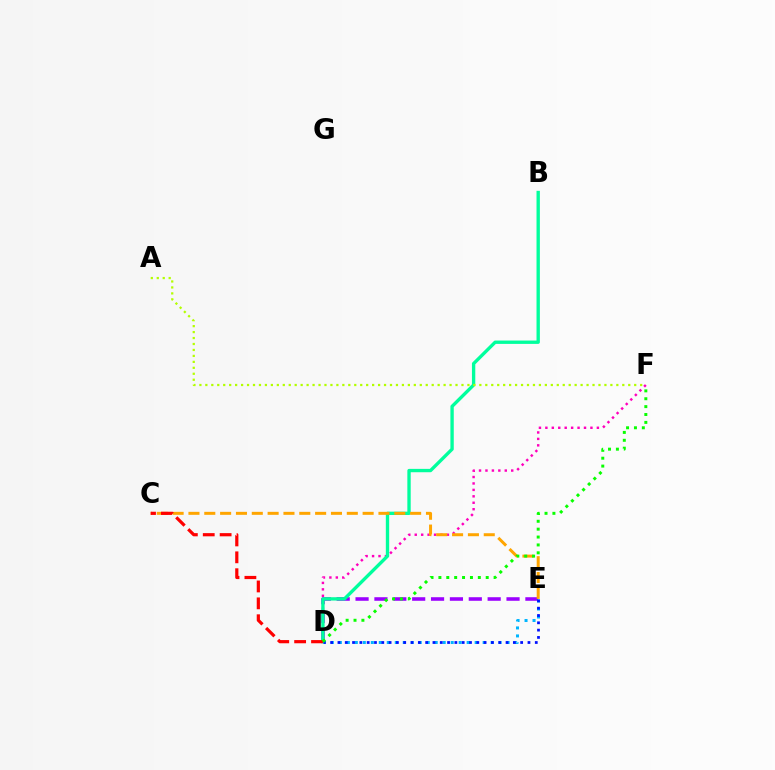{('D', 'E'): [{'color': '#9b00ff', 'line_style': 'dashed', 'thickness': 2.56}, {'color': '#00b5ff', 'line_style': 'dotted', 'thickness': 2.17}, {'color': '#0010ff', 'line_style': 'dotted', 'thickness': 1.99}], ('D', 'F'): [{'color': '#ff00bd', 'line_style': 'dotted', 'thickness': 1.75}, {'color': '#08ff00', 'line_style': 'dotted', 'thickness': 2.14}], ('B', 'D'): [{'color': '#00ff9d', 'line_style': 'solid', 'thickness': 2.41}], ('A', 'F'): [{'color': '#b3ff00', 'line_style': 'dotted', 'thickness': 1.62}], ('C', 'E'): [{'color': '#ffa500', 'line_style': 'dashed', 'thickness': 2.15}], ('C', 'D'): [{'color': '#ff0000', 'line_style': 'dashed', 'thickness': 2.29}]}